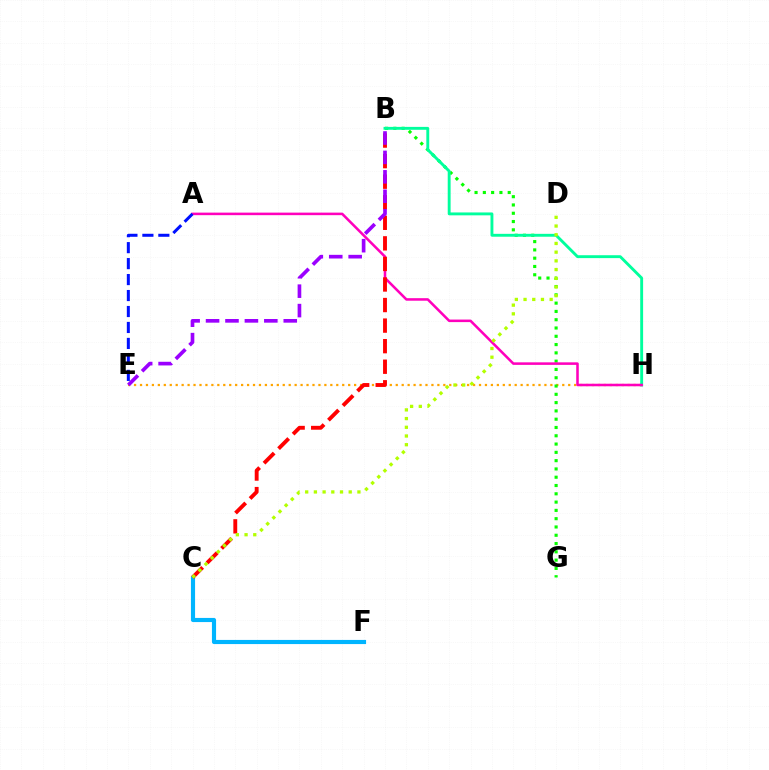{('E', 'H'): [{'color': '#ffa500', 'line_style': 'dotted', 'thickness': 1.62}], ('B', 'G'): [{'color': '#08ff00', 'line_style': 'dotted', 'thickness': 2.25}], ('B', 'H'): [{'color': '#00ff9d', 'line_style': 'solid', 'thickness': 2.08}], ('C', 'F'): [{'color': '#00b5ff', 'line_style': 'solid', 'thickness': 2.98}], ('A', 'H'): [{'color': '#ff00bd', 'line_style': 'solid', 'thickness': 1.83}], ('B', 'C'): [{'color': '#ff0000', 'line_style': 'dashed', 'thickness': 2.79}], ('C', 'D'): [{'color': '#b3ff00', 'line_style': 'dotted', 'thickness': 2.37}], ('B', 'E'): [{'color': '#9b00ff', 'line_style': 'dashed', 'thickness': 2.64}], ('A', 'E'): [{'color': '#0010ff', 'line_style': 'dashed', 'thickness': 2.17}]}